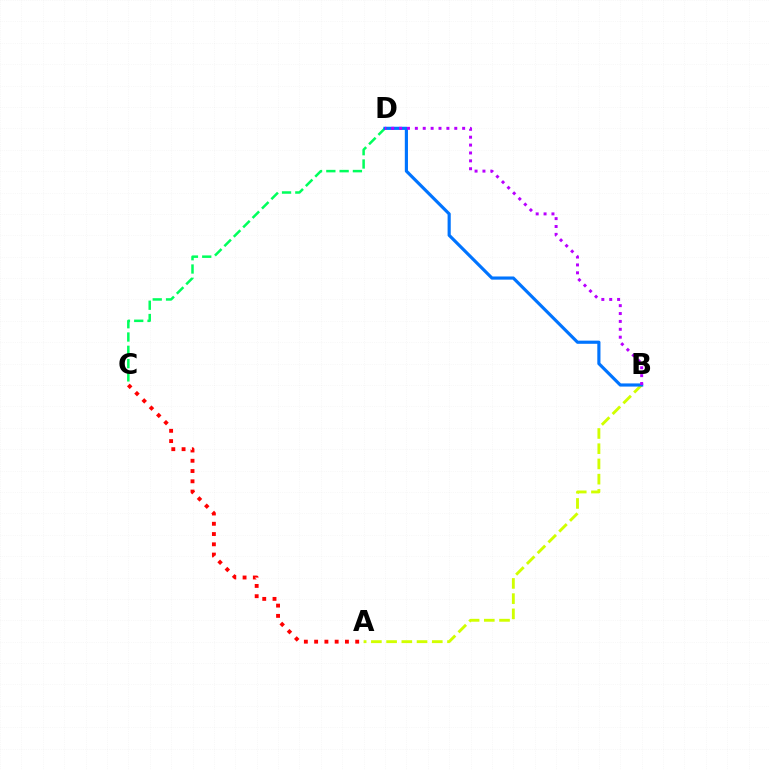{('C', 'D'): [{'color': '#00ff5c', 'line_style': 'dashed', 'thickness': 1.81}], ('A', 'B'): [{'color': '#d1ff00', 'line_style': 'dashed', 'thickness': 2.07}], ('A', 'C'): [{'color': '#ff0000', 'line_style': 'dotted', 'thickness': 2.79}], ('B', 'D'): [{'color': '#0074ff', 'line_style': 'solid', 'thickness': 2.27}, {'color': '#b900ff', 'line_style': 'dotted', 'thickness': 2.14}]}